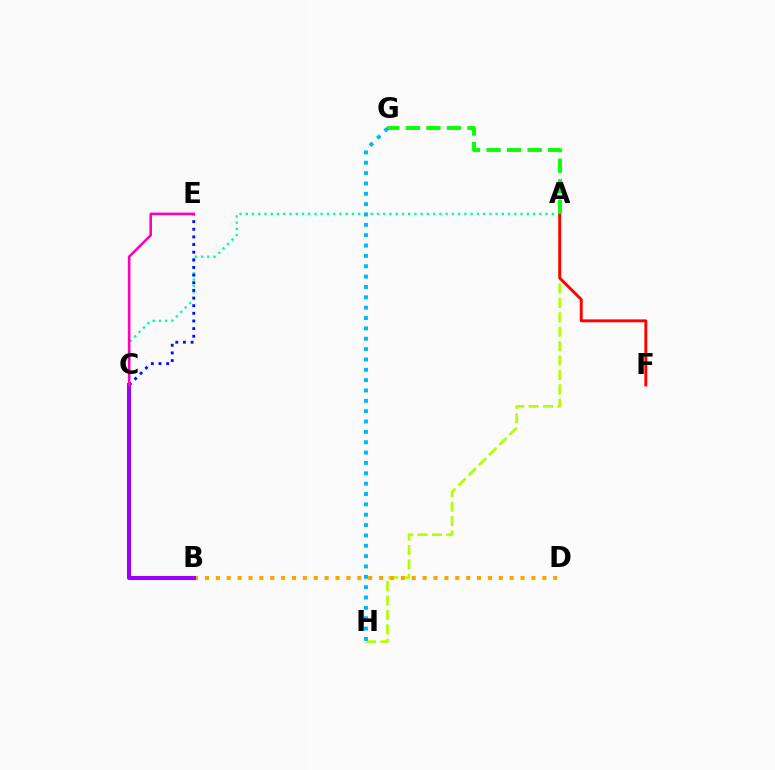{('A', 'H'): [{'color': '#b3ff00', 'line_style': 'dashed', 'thickness': 1.96}], ('B', 'D'): [{'color': '#ffa500', 'line_style': 'dotted', 'thickness': 2.96}], ('A', 'C'): [{'color': '#00ff9d', 'line_style': 'dotted', 'thickness': 1.7}], ('C', 'E'): [{'color': '#0010ff', 'line_style': 'dotted', 'thickness': 2.08}, {'color': '#ff00bd', 'line_style': 'solid', 'thickness': 1.87}], ('B', 'C'): [{'color': '#9b00ff', 'line_style': 'solid', 'thickness': 2.92}], ('A', 'F'): [{'color': '#ff0000', 'line_style': 'solid', 'thickness': 2.09}], ('A', 'G'): [{'color': '#08ff00', 'line_style': 'dashed', 'thickness': 2.79}], ('G', 'H'): [{'color': '#00b5ff', 'line_style': 'dotted', 'thickness': 2.81}]}